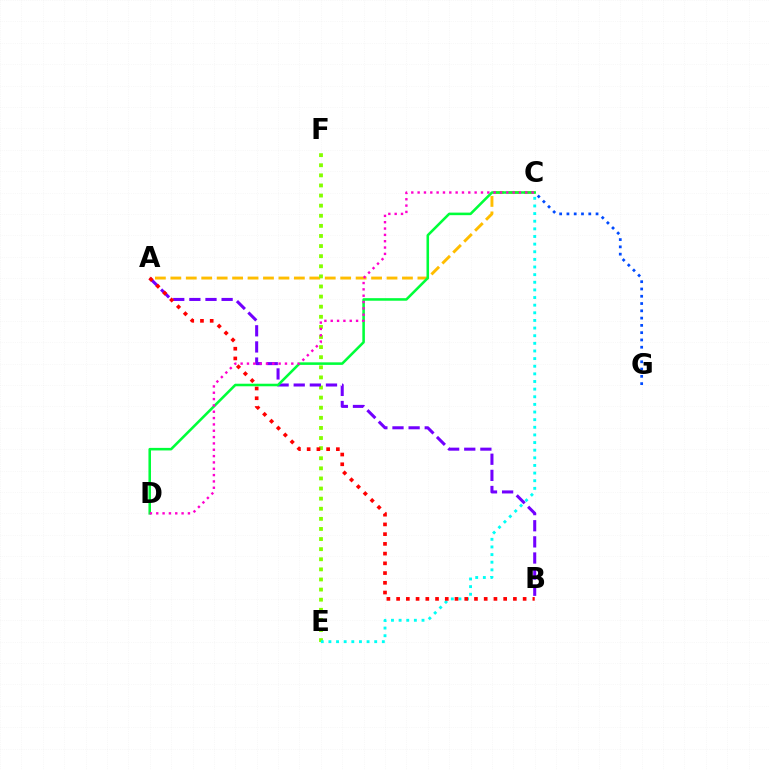{('A', 'C'): [{'color': '#ffbd00', 'line_style': 'dashed', 'thickness': 2.1}], ('E', 'F'): [{'color': '#84ff00', 'line_style': 'dotted', 'thickness': 2.75}], ('C', 'E'): [{'color': '#00fff6', 'line_style': 'dotted', 'thickness': 2.07}], ('A', 'B'): [{'color': '#7200ff', 'line_style': 'dashed', 'thickness': 2.19}, {'color': '#ff0000', 'line_style': 'dotted', 'thickness': 2.64}], ('C', 'D'): [{'color': '#00ff39', 'line_style': 'solid', 'thickness': 1.84}, {'color': '#ff00cf', 'line_style': 'dotted', 'thickness': 1.72}], ('C', 'G'): [{'color': '#004bff', 'line_style': 'dotted', 'thickness': 1.98}]}